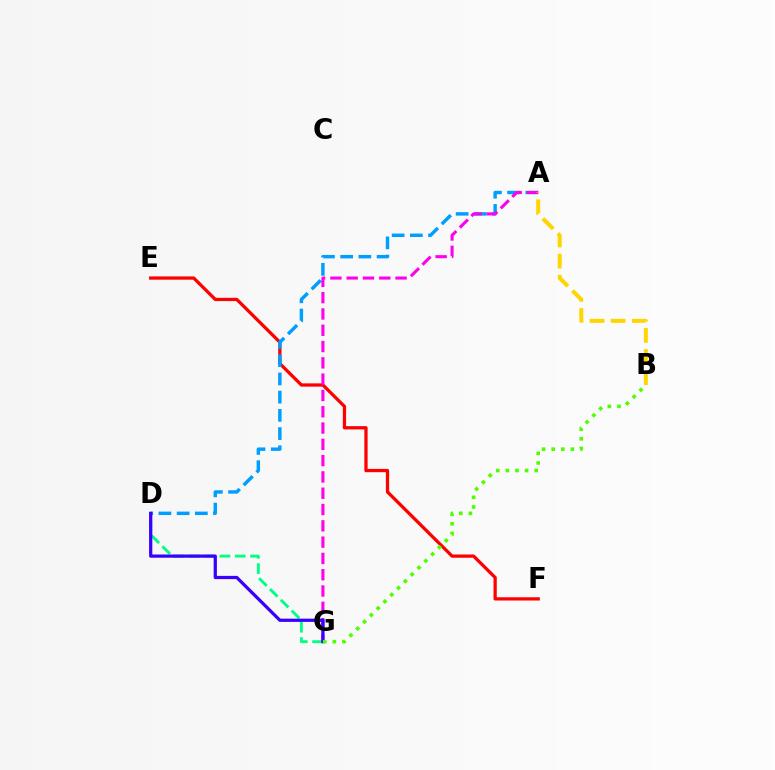{('E', 'F'): [{'color': '#ff0000', 'line_style': 'solid', 'thickness': 2.36}], ('D', 'G'): [{'color': '#00ff86', 'line_style': 'dashed', 'thickness': 2.08}, {'color': '#3700ff', 'line_style': 'solid', 'thickness': 2.33}], ('A', 'D'): [{'color': '#009eff', 'line_style': 'dashed', 'thickness': 2.47}], ('A', 'G'): [{'color': '#ff00ed', 'line_style': 'dashed', 'thickness': 2.21}], ('A', 'B'): [{'color': '#ffd500', 'line_style': 'dashed', 'thickness': 2.87}], ('B', 'G'): [{'color': '#4fff00', 'line_style': 'dotted', 'thickness': 2.61}]}